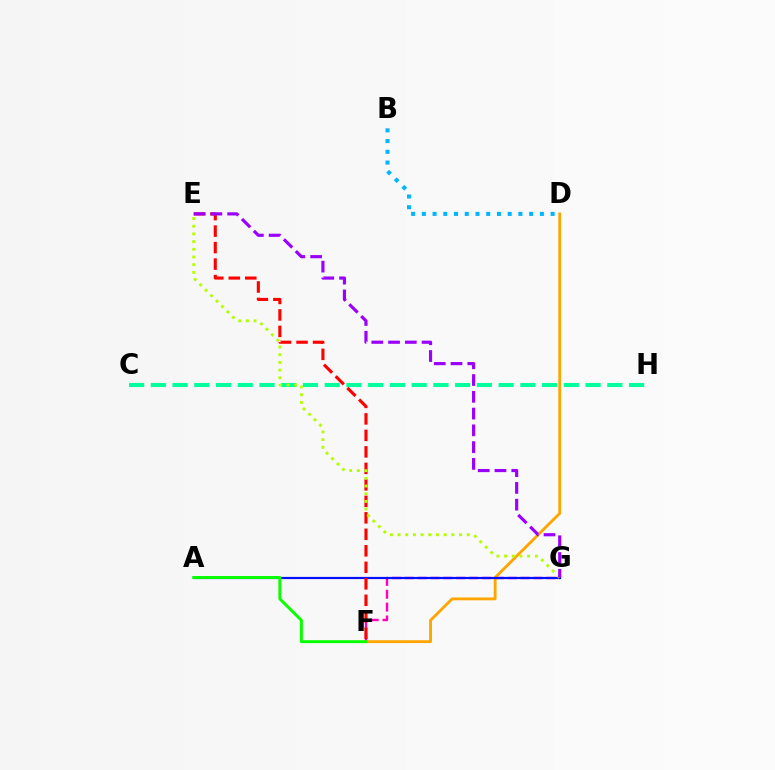{('F', 'G'): [{'color': '#ff00bd', 'line_style': 'dashed', 'thickness': 1.75}], ('D', 'F'): [{'color': '#ffa500', 'line_style': 'solid', 'thickness': 2.04}], ('A', 'G'): [{'color': '#0010ff', 'line_style': 'solid', 'thickness': 1.59}], ('B', 'D'): [{'color': '#00b5ff', 'line_style': 'dotted', 'thickness': 2.92}], ('C', 'H'): [{'color': '#00ff9d', 'line_style': 'dashed', 'thickness': 2.95}], ('A', 'F'): [{'color': '#08ff00', 'line_style': 'solid', 'thickness': 2.12}], ('E', 'F'): [{'color': '#ff0000', 'line_style': 'dashed', 'thickness': 2.24}], ('E', 'G'): [{'color': '#b3ff00', 'line_style': 'dotted', 'thickness': 2.09}, {'color': '#9b00ff', 'line_style': 'dashed', 'thickness': 2.28}]}